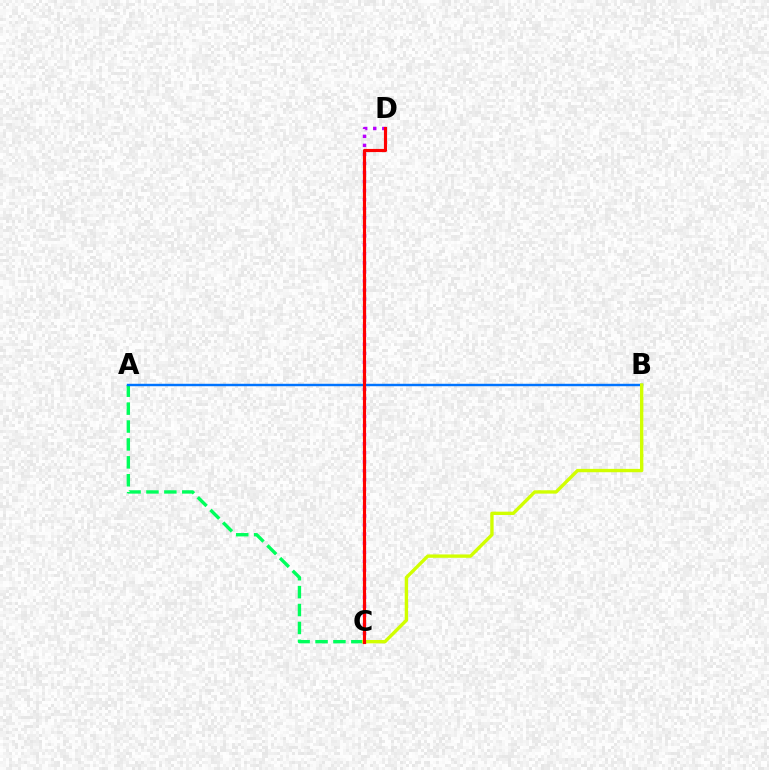{('A', 'C'): [{'color': '#00ff5c', 'line_style': 'dashed', 'thickness': 2.43}], ('A', 'B'): [{'color': '#0074ff', 'line_style': 'solid', 'thickness': 1.75}], ('C', 'D'): [{'color': '#b900ff', 'line_style': 'dotted', 'thickness': 2.46}, {'color': '#ff0000', 'line_style': 'solid', 'thickness': 2.26}], ('B', 'C'): [{'color': '#d1ff00', 'line_style': 'solid', 'thickness': 2.42}]}